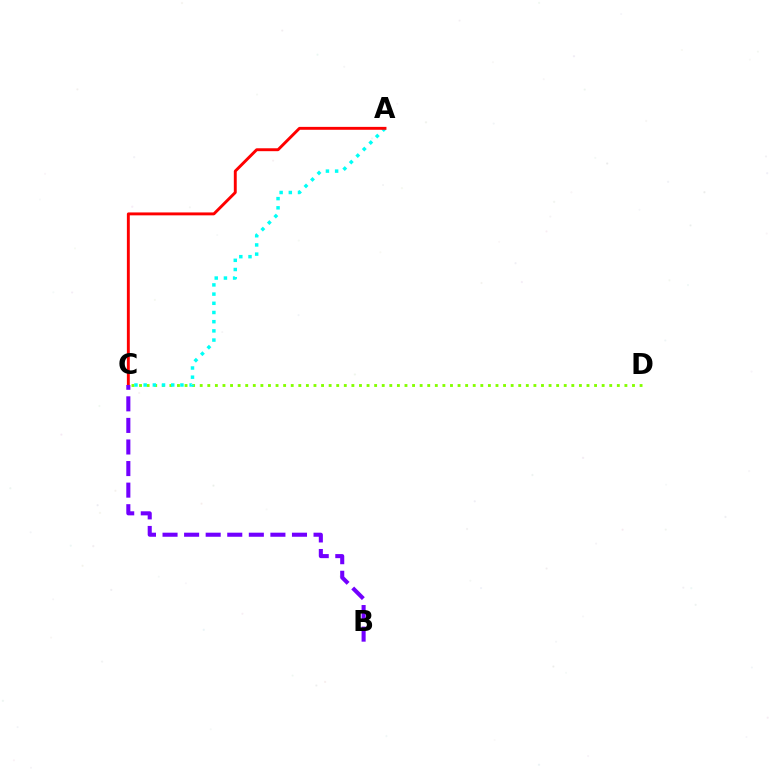{('C', 'D'): [{'color': '#84ff00', 'line_style': 'dotted', 'thickness': 2.06}], ('A', 'C'): [{'color': '#00fff6', 'line_style': 'dotted', 'thickness': 2.5}, {'color': '#ff0000', 'line_style': 'solid', 'thickness': 2.09}], ('B', 'C'): [{'color': '#7200ff', 'line_style': 'dashed', 'thickness': 2.93}]}